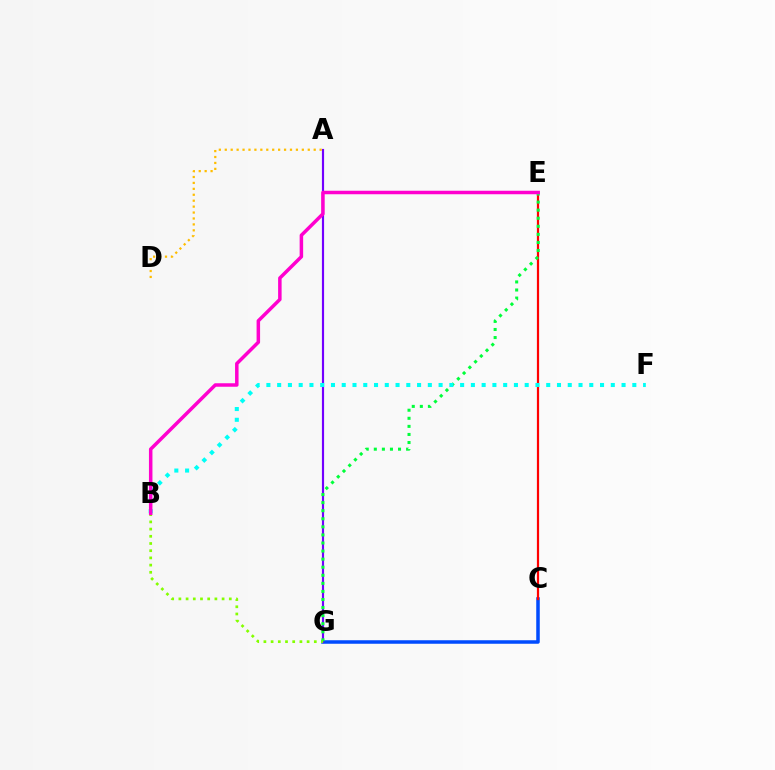{('C', 'G'): [{'color': '#004bff', 'line_style': 'solid', 'thickness': 2.53}], ('A', 'G'): [{'color': '#7200ff', 'line_style': 'solid', 'thickness': 1.56}], ('C', 'E'): [{'color': '#ff0000', 'line_style': 'solid', 'thickness': 1.6}], ('E', 'G'): [{'color': '#00ff39', 'line_style': 'dotted', 'thickness': 2.19}], ('A', 'D'): [{'color': '#ffbd00', 'line_style': 'dotted', 'thickness': 1.61}], ('B', 'G'): [{'color': '#84ff00', 'line_style': 'dotted', 'thickness': 1.96}], ('B', 'F'): [{'color': '#00fff6', 'line_style': 'dotted', 'thickness': 2.92}], ('B', 'E'): [{'color': '#ff00cf', 'line_style': 'solid', 'thickness': 2.52}]}